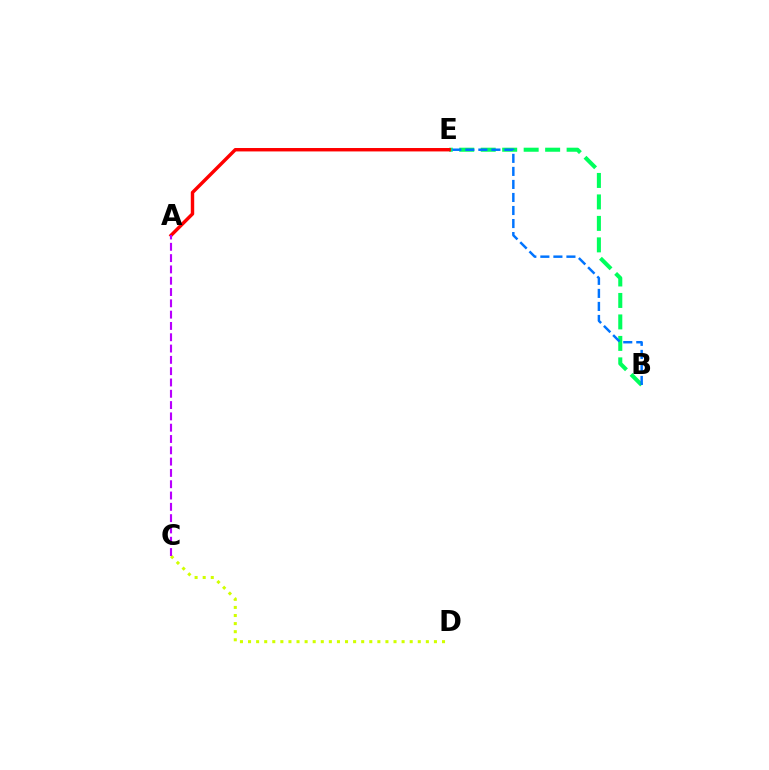{('C', 'D'): [{'color': '#d1ff00', 'line_style': 'dotted', 'thickness': 2.2}], ('B', 'E'): [{'color': '#00ff5c', 'line_style': 'dashed', 'thickness': 2.92}, {'color': '#0074ff', 'line_style': 'dashed', 'thickness': 1.77}], ('A', 'E'): [{'color': '#ff0000', 'line_style': 'solid', 'thickness': 2.47}], ('A', 'C'): [{'color': '#b900ff', 'line_style': 'dashed', 'thickness': 1.54}]}